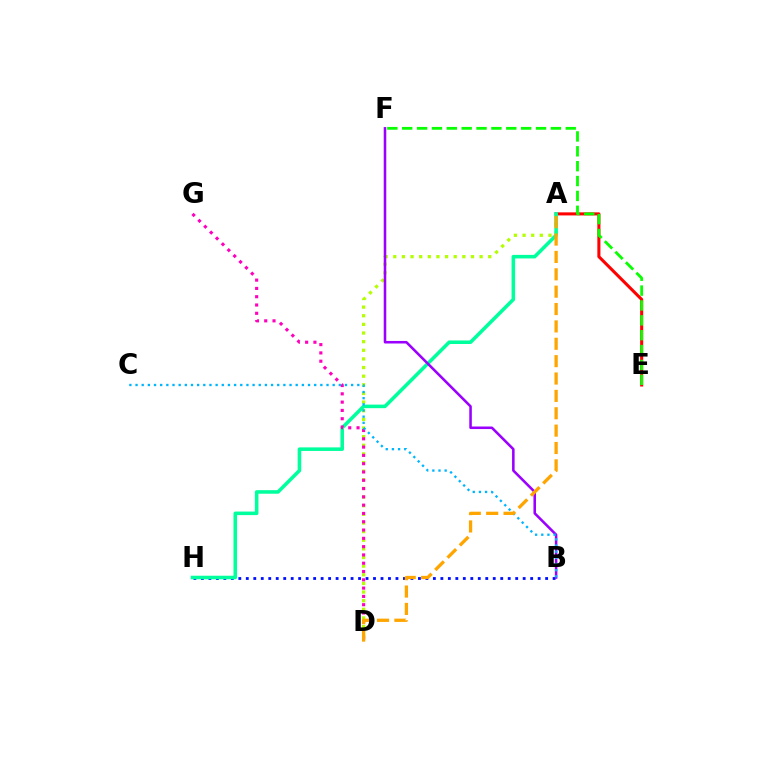{('B', 'H'): [{'color': '#0010ff', 'line_style': 'dotted', 'thickness': 2.03}], ('A', 'E'): [{'color': '#ff0000', 'line_style': 'solid', 'thickness': 2.21}], ('A', 'D'): [{'color': '#b3ff00', 'line_style': 'dotted', 'thickness': 2.35}, {'color': '#ffa500', 'line_style': 'dashed', 'thickness': 2.36}], ('A', 'H'): [{'color': '#00ff9d', 'line_style': 'solid', 'thickness': 2.56}], ('D', 'G'): [{'color': '#ff00bd', 'line_style': 'dotted', 'thickness': 2.25}], ('E', 'F'): [{'color': '#08ff00', 'line_style': 'dashed', 'thickness': 2.02}], ('B', 'F'): [{'color': '#9b00ff', 'line_style': 'solid', 'thickness': 1.84}], ('B', 'C'): [{'color': '#00b5ff', 'line_style': 'dotted', 'thickness': 1.67}]}